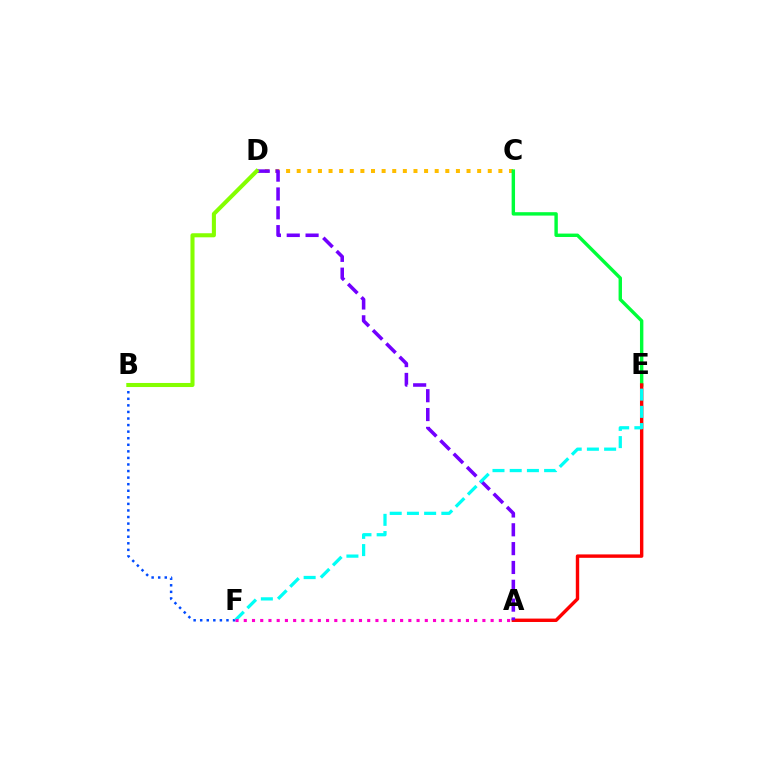{('C', 'D'): [{'color': '#ffbd00', 'line_style': 'dotted', 'thickness': 2.88}], ('C', 'E'): [{'color': '#00ff39', 'line_style': 'solid', 'thickness': 2.45}], ('B', 'F'): [{'color': '#004bff', 'line_style': 'dotted', 'thickness': 1.78}], ('A', 'E'): [{'color': '#ff0000', 'line_style': 'solid', 'thickness': 2.45}], ('A', 'D'): [{'color': '#7200ff', 'line_style': 'dashed', 'thickness': 2.56}], ('B', 'D'): [{'color': '#84ff00', 'line_style': 'solid', 'thickness': 2.93}], ('E', 'F'): [{'color': '#00fff6', 'line_style': 'dashed', 'thickness': 2.34}], ('A', 'F'): [{'color': '#ff00cf', 'line_style': 'dotted', 'thickness': 2.24}]}